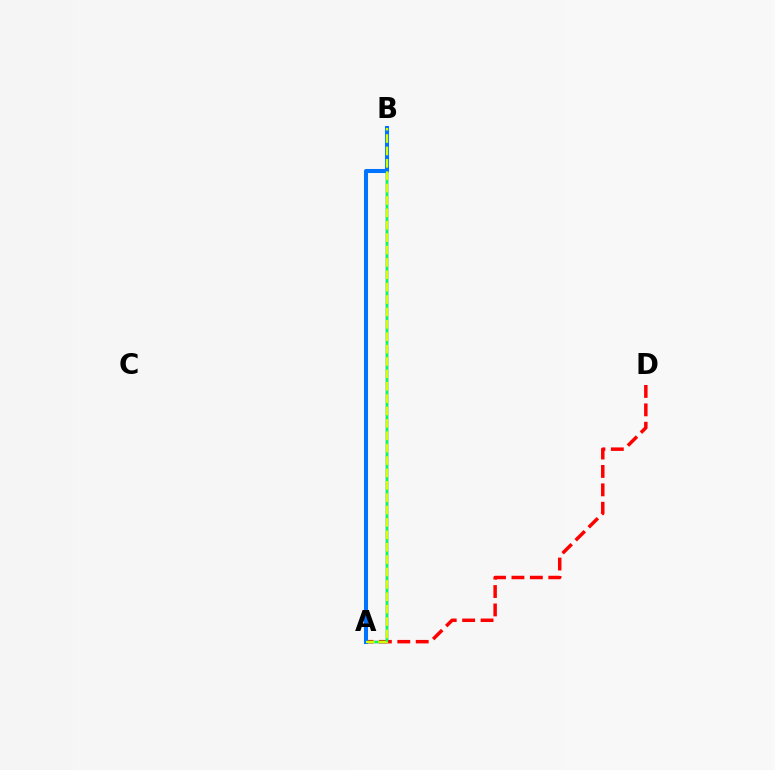{('A', 'B'): [{'color': '#b900ff', 'line_style': 'solid', 'thickness': 1.7}, {'color': '#00ff5c', 'line_style': 'solid', 'thickness': 1.77}, {'color': '#0074ff', 'line_style': 'solid', 'thickness': 2.91}, {'color': '#d1ff00', 'line_style': 'dashed', 'thickness': 1.68}], ('A', 'D'): [{'color': '#ff0000', 'line_style': 'dashed', 'thickness': 2.5}]}